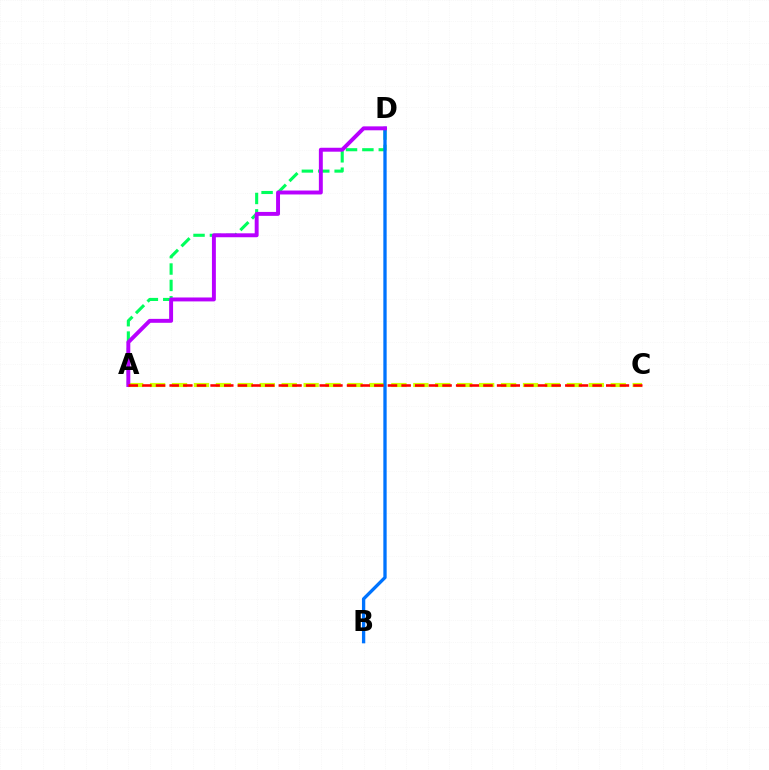{('A', 'D'): [{'color': '#00ff5c', 'line_style': 'dashed', 'thickness': 2.23}, {'color': '#b900ff', 'line_style': 'solid', 'thickness': 2.83}], ('A', 'C'): [{'color': '#d1ff00', 'line_style': 'dashed', 'thickness': 2.98}, {'color': '#ff0000', 'line_style': 'dashed', 'thickness': 1.85}], ('B', 'D'): [{'color': '#0074ff', 'line_style': 'solid', 'thickness': 2.38}]}